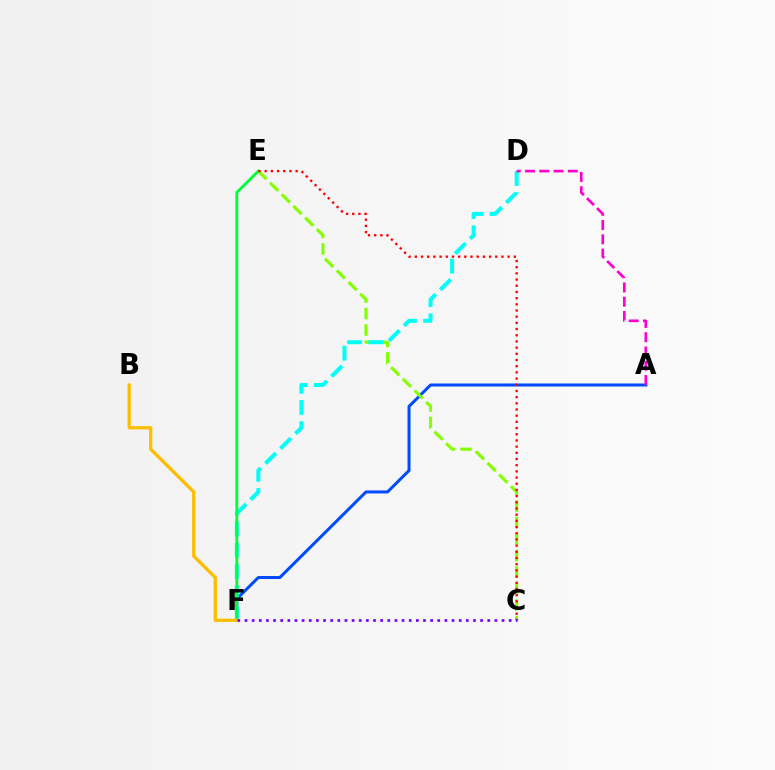{('A', 'F'): [{'color': '#004bff', 'line_style': 'solid', 'thickness': 2.17}], ('C', 'E'): [{'color': '#84ff00', 'line_style': 'dashed', 'thickness': 2.24}, {'color': '#ff0000', 'line_style': 'dotted', 'thickness': 1.68}], ('D', 'F'): [{'color': '#00fff6', 'line_style': 'dashed', 'thickness': 2.88}], ('E', 'F'): [{'color': '#00ff39', 'line_style': 'solid', 'thickness': 2.05}], ('A', 'D'): [{'color': '#ff00cf', 'line_style': 'dashed', 'thickness': 1.94}], ('B', 'F'): [{'color': '#ffbd00', 'line_style': 'solid', 'thickness': 2.36}], ('C', 'F'): [{'color': '#7200ff', 'line_style': 'dotted', 'thickness': 1.94}]}